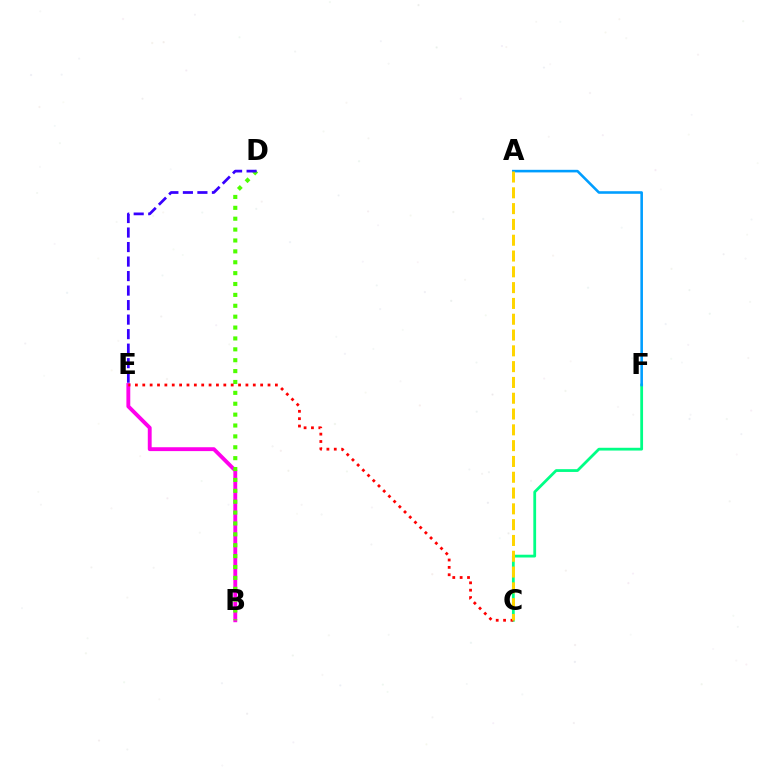{('B', 'E'): [{'color': '#ff00ed', 'line_style': 'solid', 'thickness': 2.79}], ('B', 'D'): [{'color': '#4fff00', 'line_style': 'dotted', 'thickness': 2.96}], ('C', 'F'): [{'color': '#00ff86', 'line_style': 'solid', 'thickness': 2.0}], ('C', 'E'): [{'color': '#ff0000', 'line_style': 'dotted', 'thickness': 2.0}], ('D', 'E'): [{'color': '#3700ff', 'line_style': 'dashed', 'thickness': 1.97}], ('A', 'F'): [{'color': '#009eff', 'line_style': 'solid', 'thickness': 1.86}], ('A', 'C'): [{'color': '#ffd500', 'line_style': 'dashed', 'thickness': 2.15}]}